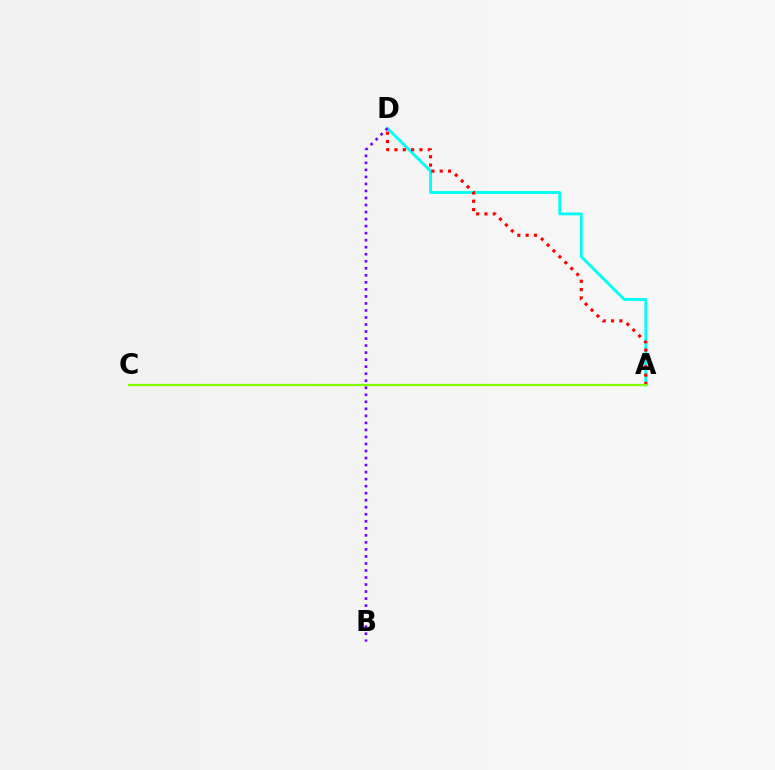{('A', 'D'): [{'color': '#00fff6', 'line_style': 'solid', 'thickness': 2.07}, {'color': '#ff0000', 'line_style': 'dotted', 'thickness': 2.26}], ('B', 'D'): [{'color': '#7200ff', 'line_style': 'dotted', 'thickness': 1.91}], ('A', 'C'): [{'color': '#84ff00', 'line_style': 'solid', 'thickness': 1.62}]}